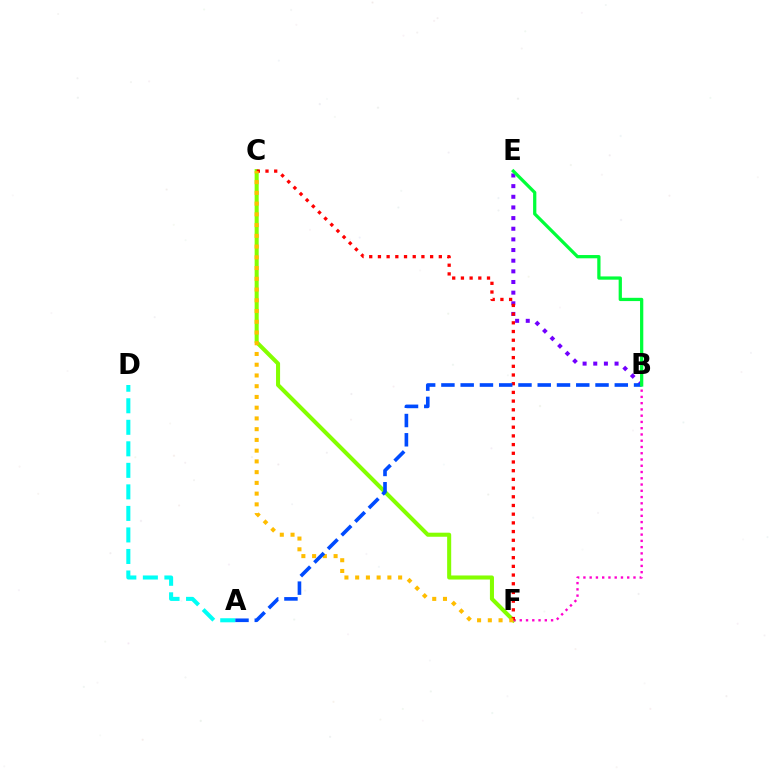{('C', 'F'): [{'color': '#84ff00', 'line_style': 'solid', 'thickness': 2.92}, {'color': '#ff0000', 'line_style': 'dotted', 'thickness': 2.36}, {'color': '#ffbd00', 'line_style': 'dotted', 'thickness': 2.92}], ('B', 'E'): [{'color': '#7200ff', 'line_style': 'dotted', 'thickness': 2.89}, {'color': '#00ff39', 'line_style': 'solid', 'thickness': 2.35}], ('B', 'F'): [{'color': '#ff00cf', 'line_style': 'dotted', 'thickness': 1.7}], ('A', 'D'): [{'color': '#00fff6', 'line_style': 'dashed', 'thickness': 2.92}], ('A', 'B'): [{'color': '#004bff', 'line_style': 'dashed', 'thickness': 2.62}]}